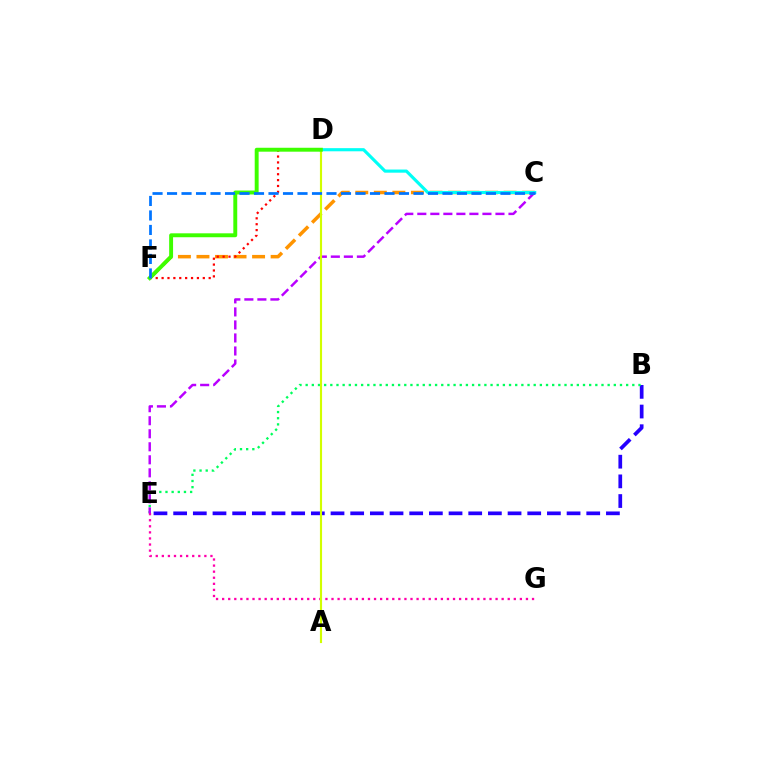{('B', 'E'): [{'color': '#2500ff', 'line_style': 'dashed', 'thickness': 2.67}, {'color': '#00ff5c', 'line_style': 'dotted', 'thickness': 1.67}], ('C', 'F'): [{'color': '#ff9400', 'line_style': 'dashed', 'thickness': 2.52}, {'color': '#0074ff', 'line_style': 'dashed', 'thickness': 1.97}], ('C', 'D'): [{'color': '#00fff6', 'line_style': 'solid', 'thickness': 2.26}], ('E', 'G'): [{'color': '#ff00ac', 'line_style': 'dotted', 'thickness': 1.65}], ('D', 'F'): [{'color': '#ff0000', 'line_style': 'dotted', 'thickness': 1.6}, {'color': '#3dff00', 'line_style': 'solid', 'thickness': 2.82}], ('C', 'E'): [{'color': '#b900ff', 'line_style': 'dashed', 'thickness': 1.77}], ('A', 'D'): [{'color': '#d1ff00', 'line_style': 'solid', 'thickness': 1.54}]}